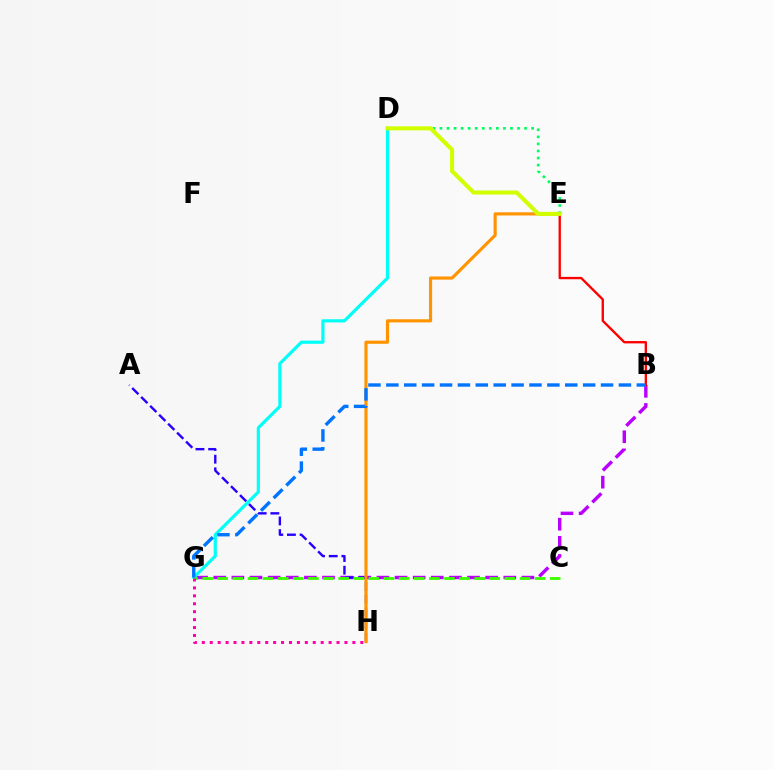{('D', 'E'): [{'color': '#00ff5c', 'line_style': 'dotted', 'thickness': 1.92}, {'color': '#d1ff00', 'line_style': 'solid', 'thickness': 2.92}], ('B', 'G'): [{'color': '#b900ff', 'line_style': 'dashed', 'thickness': 2.46}, {'color': '#0074ff', 'line_style': 'dashed', 'thickness': 2.43}], ('A', 'H'): [{'color': '#2500ff', 'line_style': 'dashed', 'thickness': 1.72}], ('E', 'H'): [{'color': '#ff9400', 'line_style': 'solid', 'thickness': 2.26}], ('D', 'G'): [{'color': '#00fff6', 'line_style': 'solid', 'thickness': 2.28}], ('B', 'E'): [{'color': '#ff0000', 'line_style': 'solid', 'thickness': 1.69}], ('C', 'G'): [{'color': '#3dff00', 'line_style': 'dashed', 'thickness': 2.05}], ('G', 'H'): [{'color': '#ff00ac', 'line_style': 'dotted', 'thickness': 2.15}]}